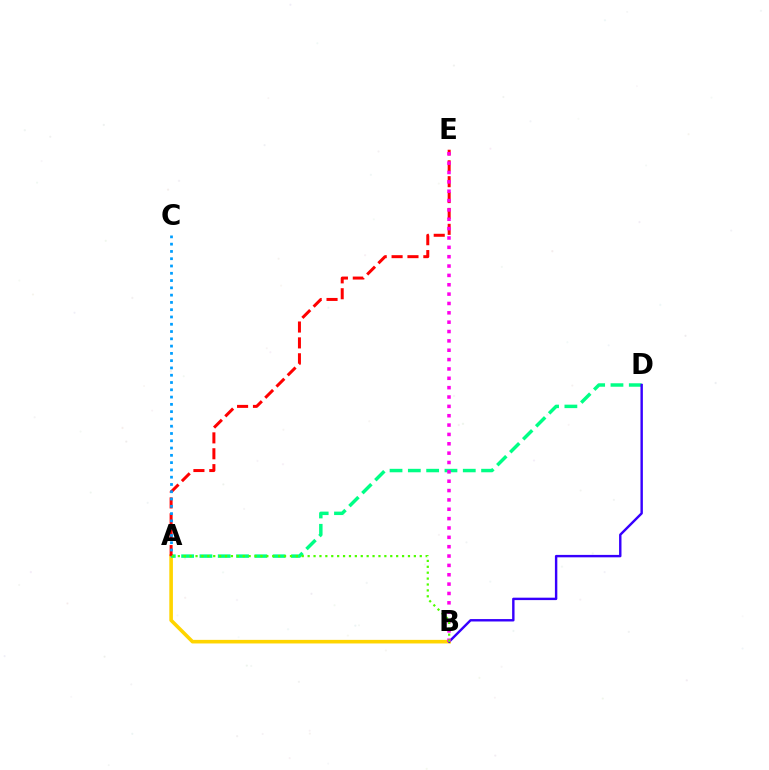{('A', 'B'): [{'color': '#ffd500', 'line_style': 'solid', 'thickness': 2.59}, {'color': '#4fff00', 'line_style': 'dotted', 'thickness': 1.6}], ('A', 'D'): [{'color': '#00ff86', 'line_style': 'dashed', 'thickness': 2.49}], ('A', 'E'): [{'color': '#ff0000', 'line_style': 'dashed', 'thickness': 2.16}], ('A', 'C'): [{'color': '#009eff', 'line_style': 'dotted', 'thickness': 1.98}], ('B', 'D'): [{'color': '#3700ff', 'line_style': 'solid', 'thickness': 1.74}], ('B', 'E'): [{'color': '#ff00ed', 'line_style': 'dotted', 'thickness': 2.54}]}